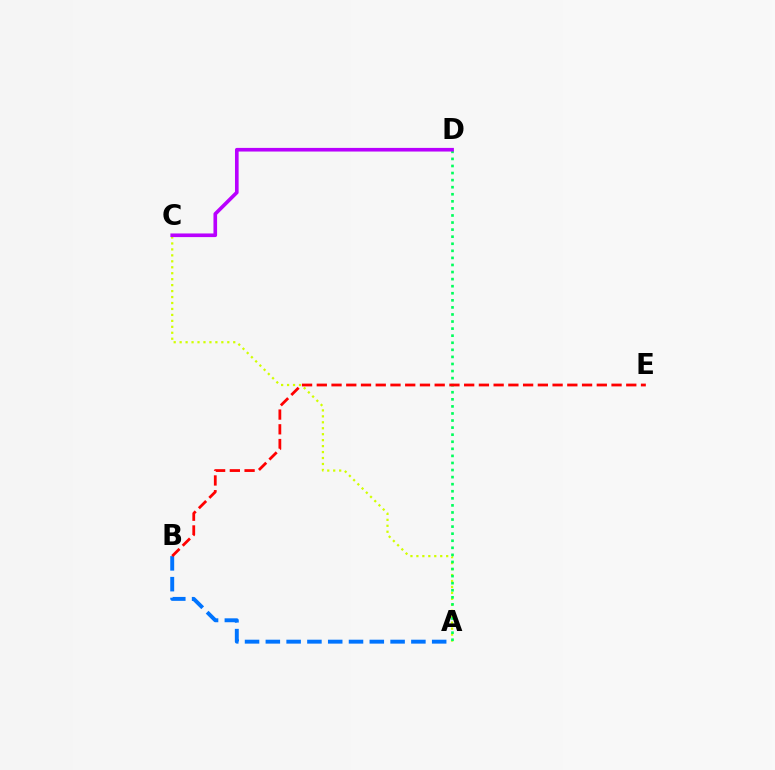{('A', 'B'): [{'color': '#0074ff', 'line_style': 'dashed', 'thickness': 2.82}], ('A', 'C'): [{'color': '#d1ff00', 'line_style': 'dotted', 'thickness': 1.62}], ('A', 'D'): [{'color': '#00ff5c', 'line_style': 'dotted', 'thickness': 1.92}], ('B', 'E'): [{'color': '#ff0000', 'line_style': 'dashed', 'thickness': 2.0}], ('C', 'D'): [{'color': '#b900ff', 'line_style': 'solid', 'thickness': 2.62}]}